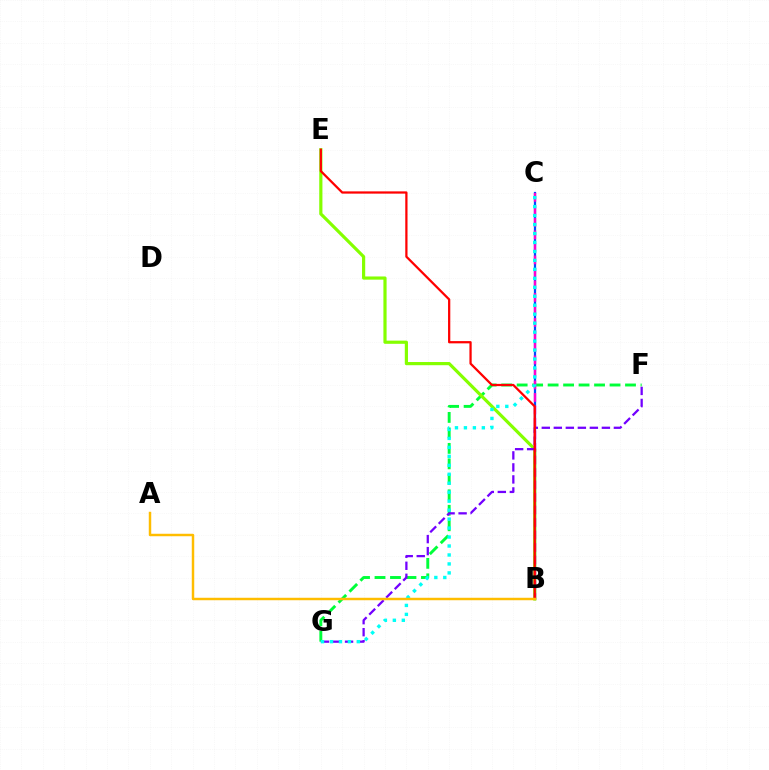{('B', 'C'): [{'color': '#004bff', 'line_style': 'solid', 'thickness': 1.62}, {'color': '#ff00cf', 'line_style': 'dashed', 'thickness': 1.7}], ('F', 'G'): [{'color': '#00ff39', 'line_style': 'dashed', 'thickness': 2.1}, {'color': '#7200ff', 'line_style': 'dashed', 'thickness': 1.63}], ('B', 'E'): [{'color': '#84ff00', 'line_style': 'solid', 'thickness': 2.29}, {'color': '#ff0000', 'line_style': 'solid', 'thickness': 1.62}], ('C', 'G'): [{'color': '#00fff6', 'line_style': 'dotted', 'thickness': 2.44}], ('A', 'B'): [{'color': '#ffbd00', 'line_style': 'solid', 'thickness': 1.77}]}